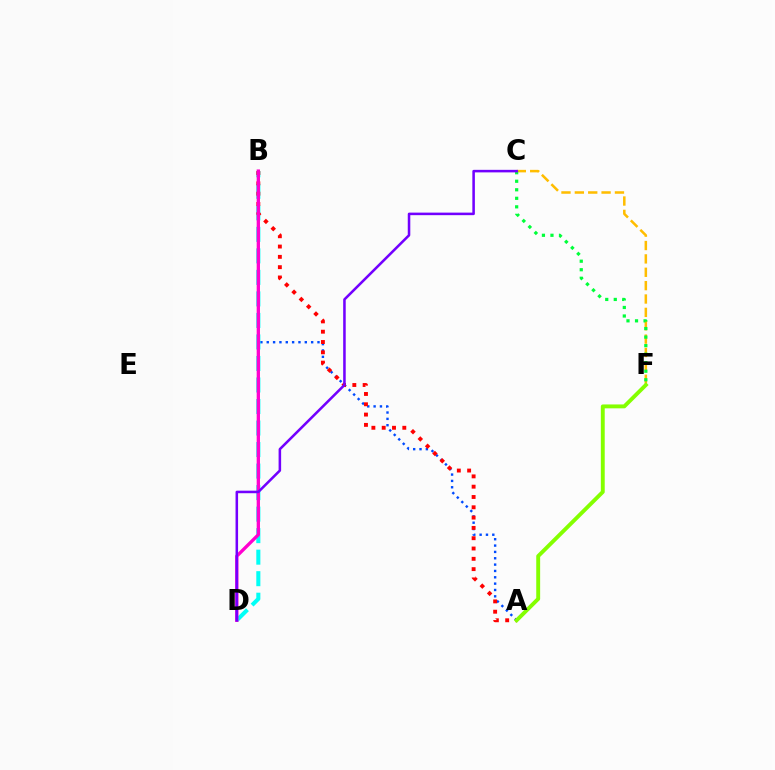{('A', 'B'): [{'color': '#004bff', 'line_style': 'dotted', 'thickness': 1.72}, {'color': '#ff0000', 'line_style': 'dotted', 'thickness': 2.8}], ('B', 'D'): [{'color': '#00fff6', 'line_style': 'dashed', 'thickness': 2.92}, {'color': '#ff00cf', 'line_style': 'solid', 'thickness': 2.39}], ('C', 'F'): [{'color': '#ffbd00', 'line_style': 'dashed', 'thickness': 1.82}, {'color': '#00ff39', 'line_style': 'dotted', 'thickness': 2.32}], ('C', 'D'): [{'color': '#7200ff', 'line_style': 'solid', 'thickness': 1.83}], ('A', 'F'): [{'color': '#84ff00', 'line_style': 'solid', 'thickness': 2.8}]}